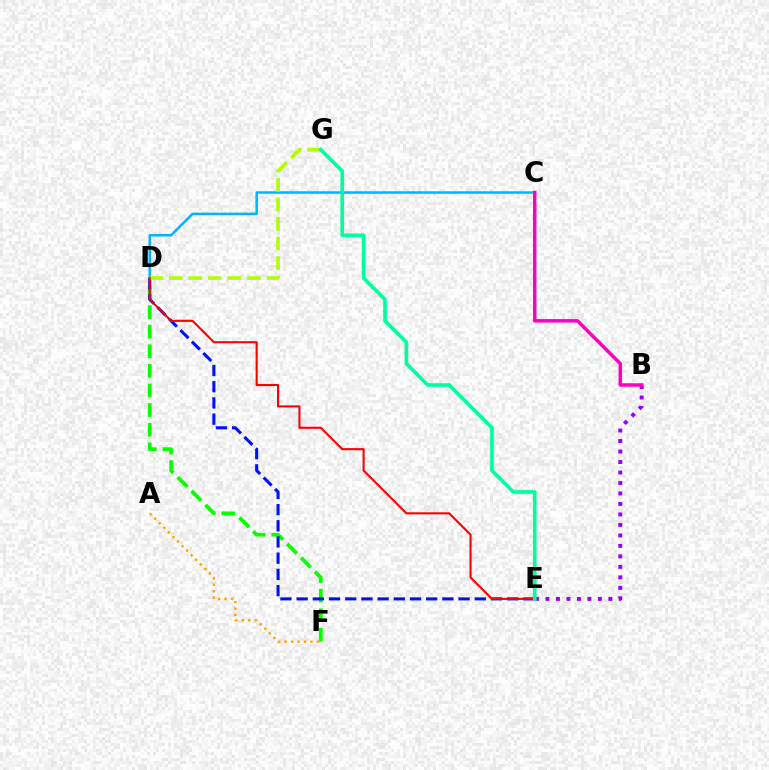{('D', 'F'): [{'color': '#08ff00', 'line_style': 'dashed', 'thickness': 2.66}], ('D', 'E'): [{'color': '#0010ff', 'line_style': 'dashed', 'thickness': 2.2}, {'color': '#ff0000', 'line_style': 'solid', 'thickness': 1.51}], ('C', 'D'): [{'color': '#00b5ff', 'line_style': 'solid', 'thickness': 1.8}], ('A', 'F'): [{'color': '#ffa500', 'line_style': 'dotted', 'thickness': 1.75}], ('B', 'E'): [{'color': '#9b00ff', 'line_style': 'dotted', 'thickness': 2.85}], ('B', 'C'): [{'color': '#ff00bd', 'line_style': 'solid', 'thickness': 2.51}], ('D', 'G'): [{'color': '#b3ff00', 'line_style': 'dashed', 'thickness': 2.65}], ('E', 'G'): [{'color': '#00ff9d', 'line_style': 'solid', 'thickness': 2.63}]}